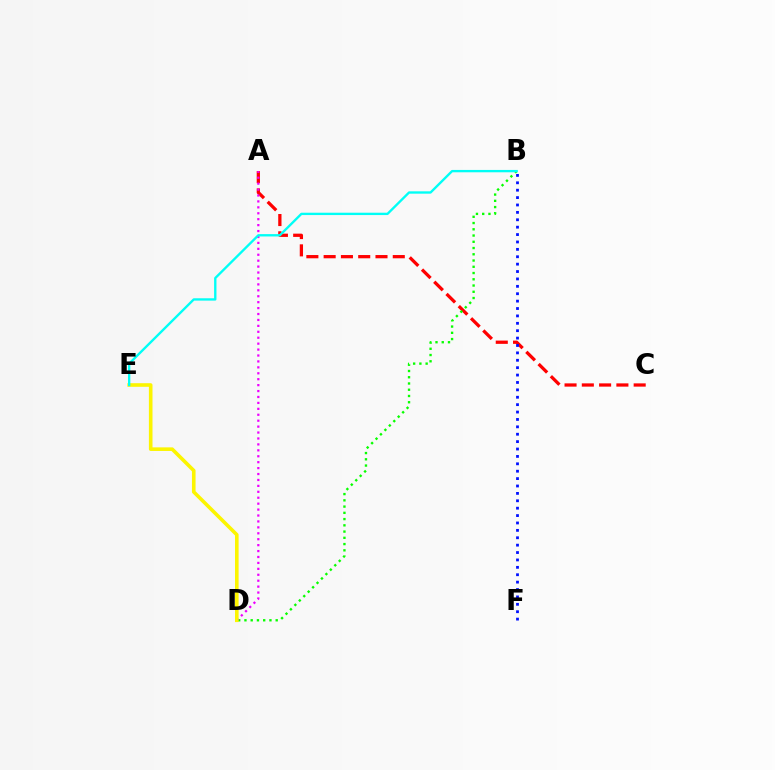{('A', 'C'): [{'color': '#ff0000', 'line_style': 'dashed', 'thickness': 2.35}], ('B', 'D'): [{'color': '#08ff00', 'line_style': 'dotted', 'thickness': 1.7}], ('B', 'F'): [{'color': '#0010ff', 'line_style': 'dotted', 'thickness': 2.01}], ('A', 'D'): [{'color': '#ee00ff', 'line_style': 'dotted', 'thickness': 1.61}], ('D', 'E'): [{'color': '#fcf500', 'line_style': 'solid', 'thickness': 2.59}], ('B', 'E'): [{'color': '#00fff6', 'line_style': 'solid', 'thickness': 1.69}]}